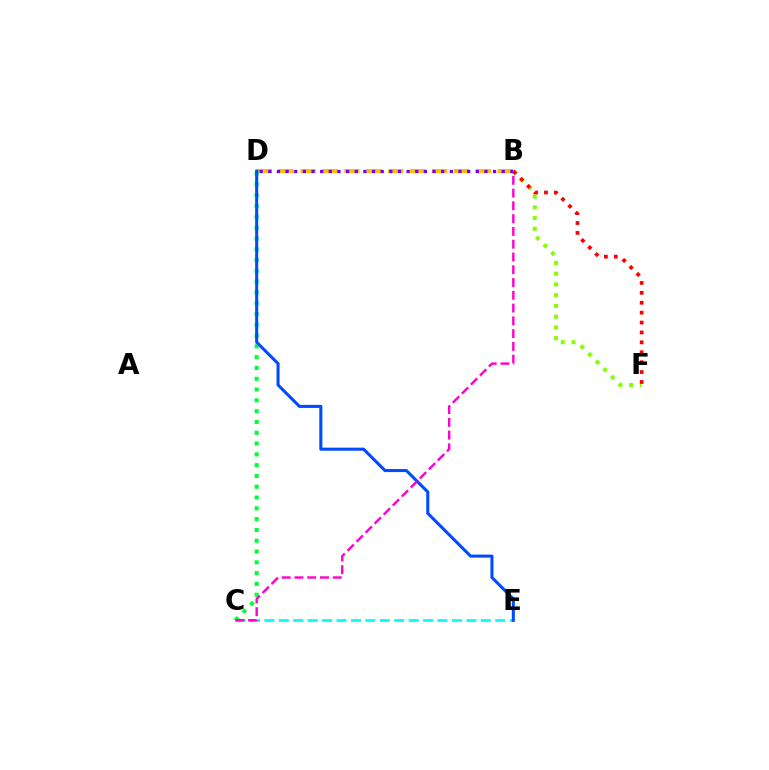{('B', 'D'): [{'color': '#ffbd00', 'line_style': 'dashed', 'thickness': 2.98}, {'color': '#7200ff', 'line_style': 'dotted', 'thickness': 2.35}], ('C', 'E'): [{'color': '#00fff6', 'line_style': 'dashed', 'thickness': 1.96}], ('B', 'F'): [{'color': '#84ff00', 'line_style': 'dotted', 'thickness': 2.92}, {'color': '#ff0000', 'line_style': 'dotted', 'thickness': 2.69}], ('C', 'D'): [{'color': '#00ff39', 'line_style': 'dotted', 'thickness': 2.93}], ('D', 'E'): [{'color': '#004bff', 'line_style': 'solid', 'thickness': 2.2}], ('B', 'C'): [{'color': '#ff00cf', 'line_style': 'dashed', 'thickness': 1.74}]}